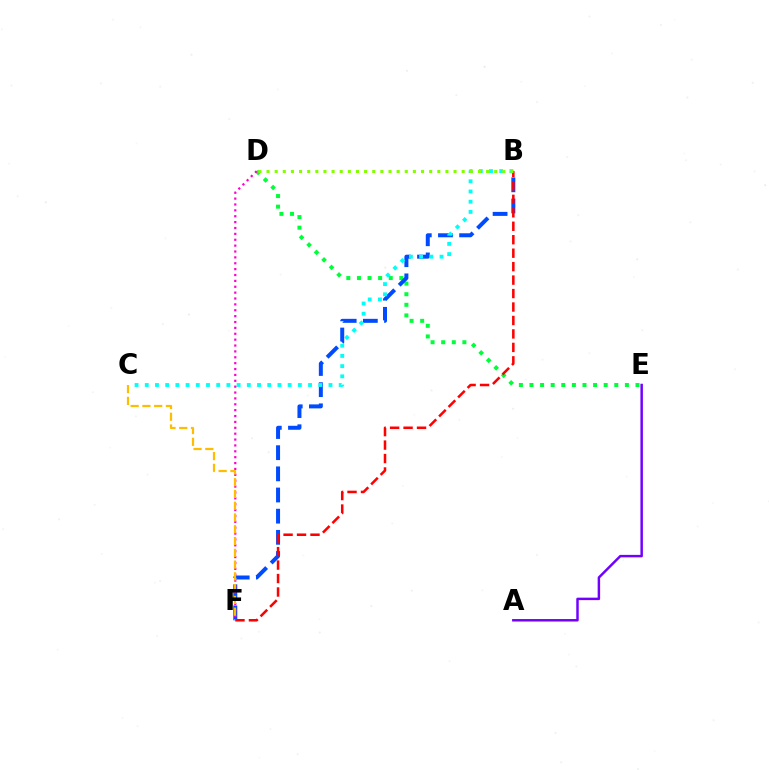{('D', 'E'): [{'color': '#00ff39', 'line_style': 'dotted', 'thickness': 2.88}], ('B', 'F'): [{'color': '#004bff', 'line_style': 'dashed', 'thickness': 2.87}, {'color': '#ff0000', 'line_style': 'dashed', 'thickness': 1.83}], ('A', 'E'): [{'color': '#7200ff', 'line_style': 'solid', 'thickness': 1.78}], ('B', 'C'): [{'color': '#00fff6', 'line_style': 'dotted', 'thickness': 2.77}], ('D', 'F'): [{'color': '#ff00cf', 'line_style': 'dotted', 'thickness': 1.6}], ('C', 'F'): [{'color': '#ffbd00', 'line_style': 'dashed', 'thickness': 1.6}], ('B', 'D'): [{'color': '#84ff00', 'line_style': 'dotted', 'thickness': 2.21}]}